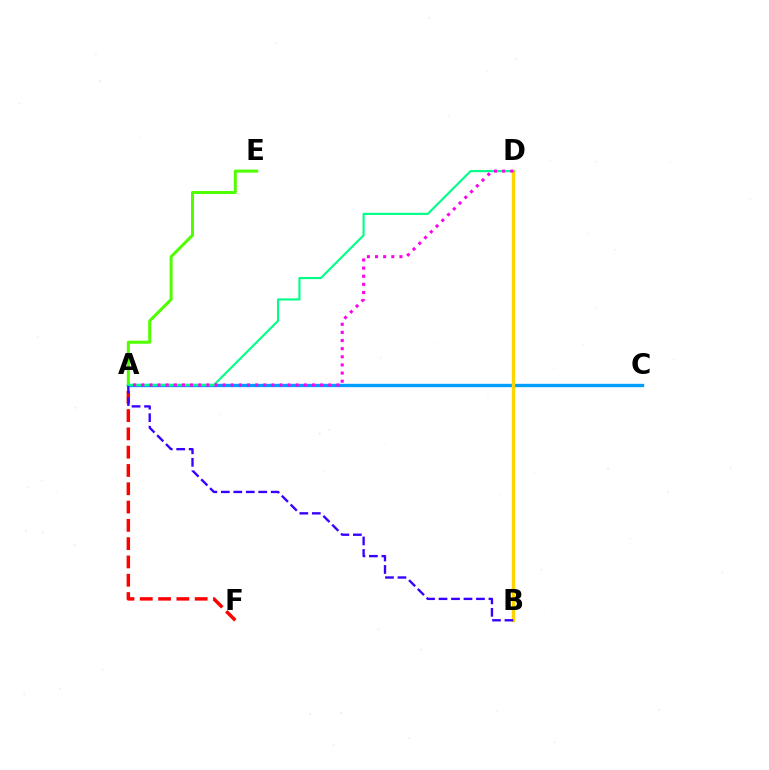{('A', 'F'): [{'color': '#ff0000', 'line_style': 'dashed', 'thickness': 2.49}], ('A', 'C'): [{'color': '#009eff', 'line_style': 'solid', 'thickness': 2.41}], ('A', 'E'): [{'color': '#4fff00', 'line_style': 'solid', 'thickness': 2.18}], ('B', 'D'): [{'color': '#ffd500', 'line_style': 'solid', 'thickness': 2.46}], ('A', 'B'): [{'color': '#3700ff', 'line_style': 'dashed', 'thickness': 1.7}], ('A', 'D'): [{'color': '#00ff86', 'line_style': 'solid', 'thickness': 1.53}, {'color': '#ff00ed', 'line_style': 'dotted', 'thickness': 2.21}]}